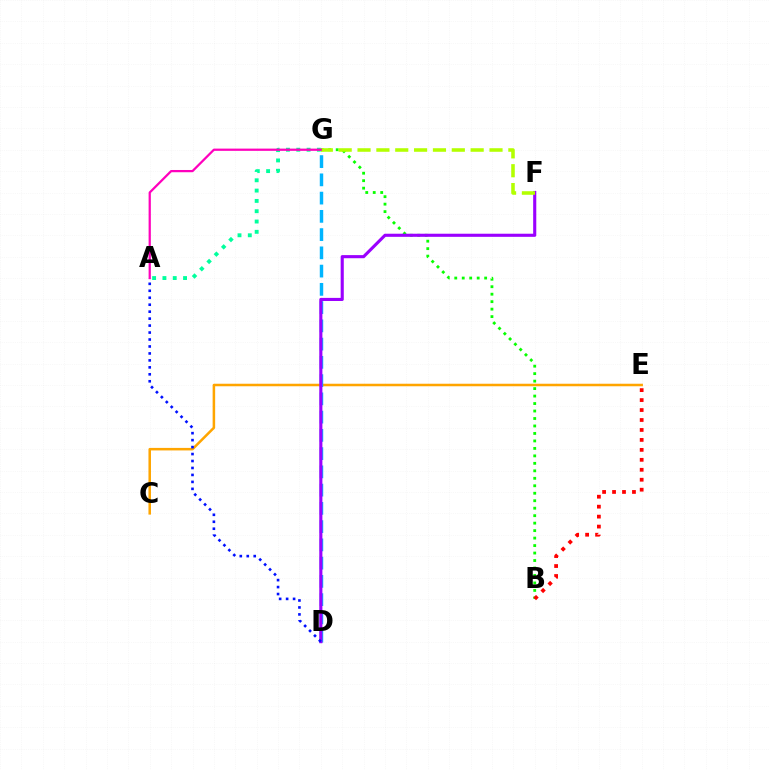{('C', 'E'): [{'color': '#ffa500', 'line_style': 'solid', 'thickness': 1.82}], ('B', 'G'): [{'color': '#08ff00', 'line_style': 'dotted', 'thickness': 2.03}], ('D', 'G'): [{'color': '#00b5ff', 'line_style': 'dashed', 'thickness': 2.48}], ('D', 'F'): [{'color': '#9b00ff', 'line_style': 'solid', 'thickness': 2.24}], ('A', 'G'): [{'color': '#00ff9d', 'line_style': 'dotted', 'thickness': 2.8}, {'color': '#ff00bd', 'line_style': 'solid', 'thickness': 1.62}], ('F', 'G'): [{'color': '#b3ff00', 'line_style': 'dashed', 'thickness': 2.56}], ('B', 'E'): [{'color': '#ff0000', 'line_style': 'dotted', 'thickness': 2.71}], ('A', 'D'): [{'color': '#0010ff', 'line_style': 'dotted', 'thickness': 1.89}]}